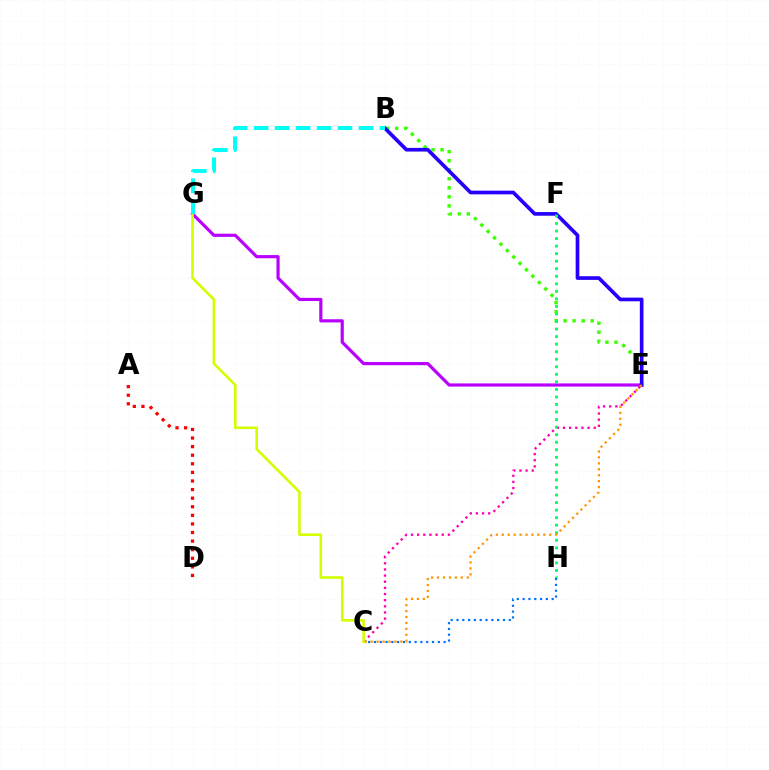{('E', 'G'): [{'color': '#b900ff', 'line_style': 'solid', 'thickness': 2.28}], ('C', 'E'): [{'color': '#ff00ac', 'line_style': 'dotted', 'thickness': 1.67}, {'color': '#ff9400', 'line_style': 'dotted', 'thickness': 1.61}], ('B', 'E'): [{'color': '#3dff00', 'line_style': 'dotted', 'thickness': 2.46}, {'color': '#2500ff', 'line_style': 'solid', 'thickness': 2.64}], ('F', 'H'): [{'color': '#00ff5c', 'line_style': 'dotted', 'thickness': 2.05}], ('C', 'H'): [{'color': '#0074ff', 'line_style': 'dotted', 'thickness': 1.58}], ('A', 'D'): [{'color': '#ff0000', 'line_style': 'dotted', 'thickness': 2.33}], ('C', 'G'): [{'color': '#d1ff00', 'line_style': 'solid', 'thickness': 1.87}], ('B', 'G'): [{'color': '#00fff6', 'line_style': 'dashed', 'thickness': 2.85}]}